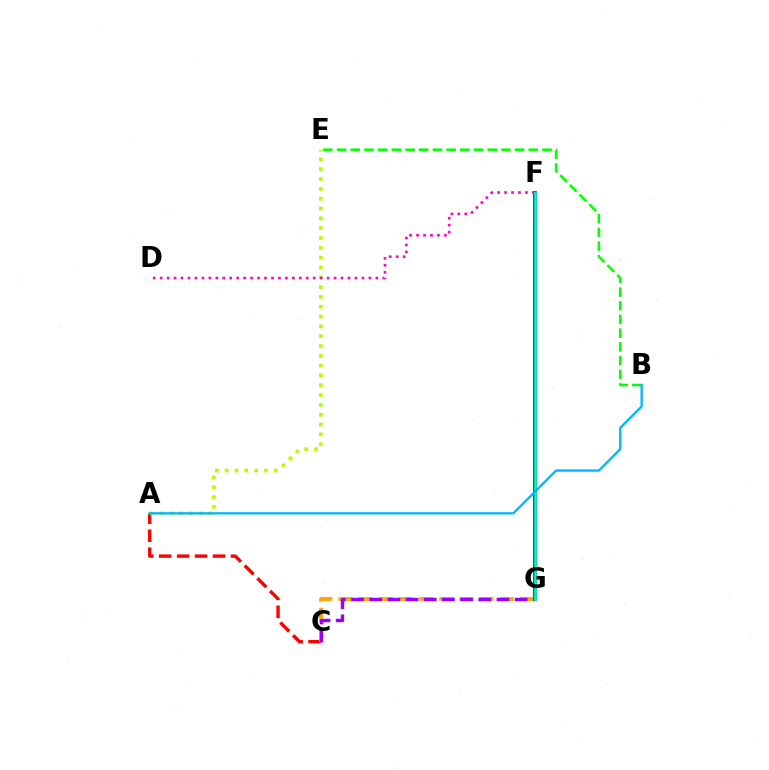{('A', 'C'): [{'color': '#ff0000', 'line_style': 'dashed', 'thickness': 2.44}], ('F', 'G'): [{'color': '#0010ff', 'line_style': 'solid', 'thickness': 2.6}, {'color': '#00ff9d', 'line_style': 'solid', 'thickness': 1.9}], ('B', 'E'): [{'color': '#08ff00', 'line_style': 'dashed', 'thickness': 1.86}], ('C', 'G'): [{'color': '#ffa500', 'line_style': 'dashed', 'thickness': 2.74}, {'color': '#9b00ff', 'line_style': 'dashed', 'thickness': 2.47}], ('A', 'E'): [{'color': '#b3ff00', 'line_style': 'dotted', 'thickness': 2.67}], ('D', 'F'): [{'color': '#ff00bd', 'line_style': 'dotted', 'thickness': 1.89}], ('A', 'B'): [{'color': '#00b5ff', 'line_style': 'solid', 'thickness': 1.66}]}